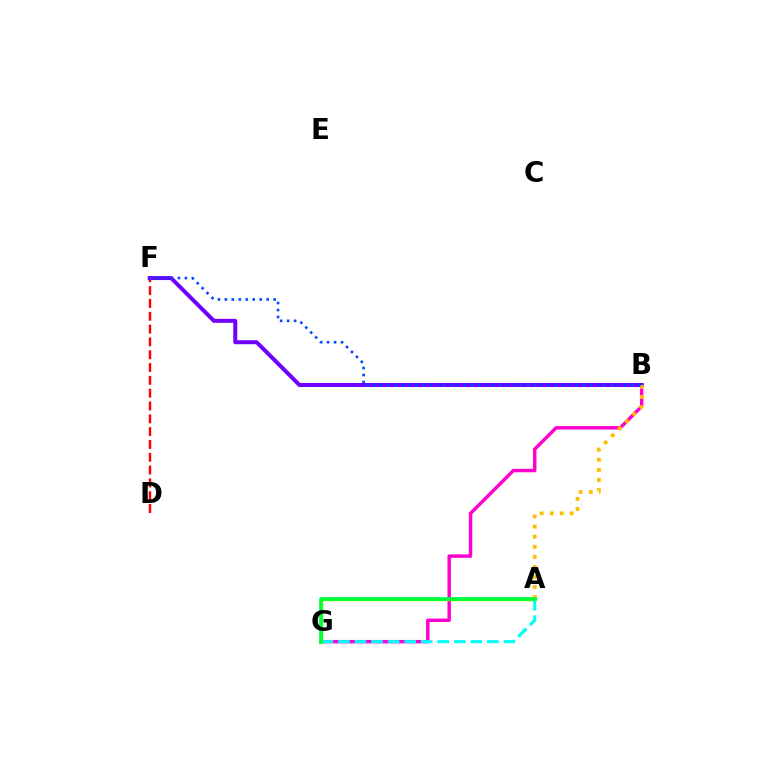{('B', 'G'): [{'color': '#ff00cf', 'line_style': 'solid', 'thickness': 2.47}], ('A', 'G'): [{'color': '#84ff00', 'line_style': 'solid', 'thickness': 2.46}, {'color': '#00fff6', 'line_style': 'dashed', 'thickness': 2.25}, {'color': '#00ff39', 'line_style': 'solid', 'thickness': 2.64}], ('D', 'F'): [{'color': '#ff0000', 'line_style': 'dashed', 'thickness': 1.74}], ('B', 'F'): [{'color': '#7200ff', 'line_style': 'solid', 'thickness': 2.88}, {'color': '#004bff', 'line_style': 'dotted', 'thickness': 1.89}], ('A', 'B'): [{'color': '#ffbd00', 'line_style': 'dotted', 'thickness': 2.74}]}